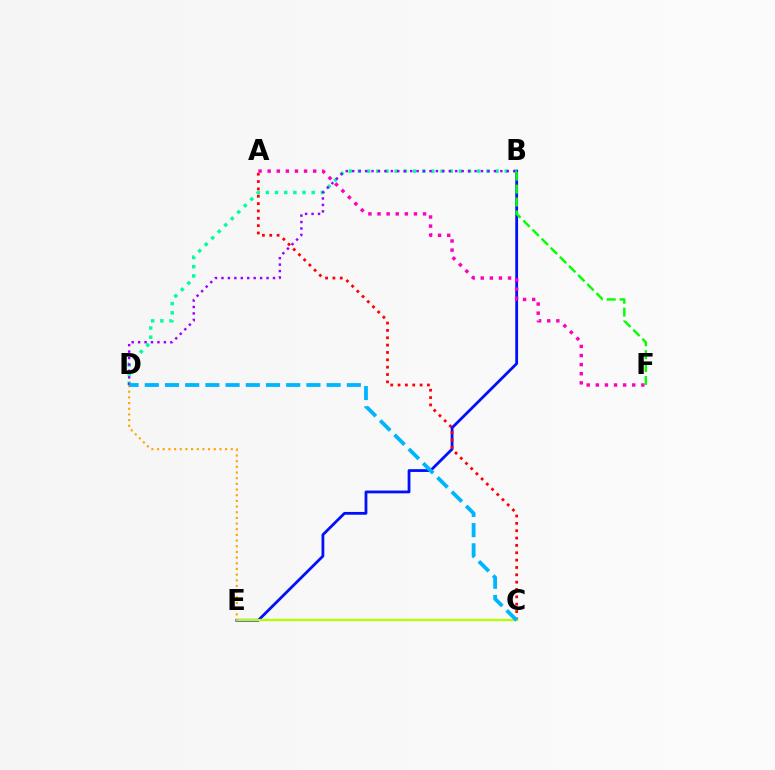{('B', 'E'): [{'color': '#0010ff', 'line_style': 'solid', 'thickness': 2.01}], ('A', 'C'): [{'color': '#ff0000', 'line_style': 'dotted', 'thickness': 2.0}], ('B', 'D'): [{'color': '#00ff9d', 'line_style': 'dotted', 'thickness': 2.49}, {'color': '#9b00ff', 'line_style': 'dotted', 'thickness': 1.75}], ('C', 'E'): [{'color': '#b3ff00', 'line_style': 'solid', 'thickness': 1.65}], ('D', 'E'): [{'color': '#ffa500', 'line_style': 'dotted', 'thickness': 1.54}], ('A', 'F'): [{'color': '#ff00bd', 'line_style': 'dotted', 'thickness': 2.47}], ('B', 'F'): [{'color': '#08ff00', 'line_style': 'dashed', 'thickness': 1.75}], ('C', 'D'): [{'color': '#00b5ff', 'line_style': 'dashed', 'thickness': 2.74}]}